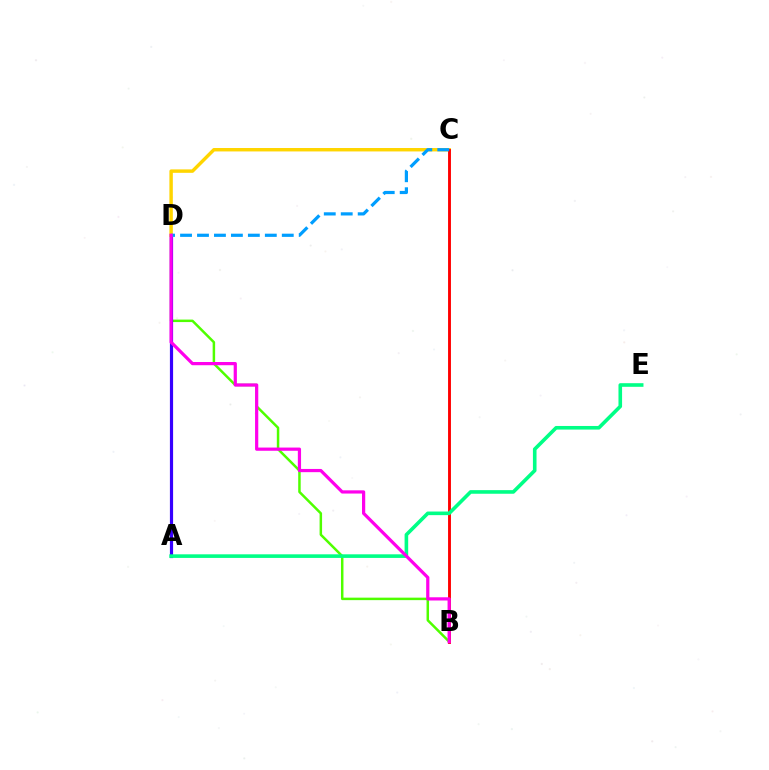{('B', 'D'): [{'color': '#4fff00', 'line_style': 'solid', 'thickness': 1.79}, {'color': '#ff00ed', 'line_style': 'solid', 'thickness': 2.32}], ('A', 'D'): [{'color': '#3700ff', 'line_style': 'solid', 'thickness': 2.3}], ('C', 'D'): [{'color': '#ffd500', 'line_style': 'solid', 'thickness': 2.47}, {'color': '#009eff', 'line_style': 'dashed', 'thickness': 2.3}], ('B', 'C'): [{'color': '#ff0000', 'line_style': 'solid', 'thickness': 2.08}], ('A', 'E'): [{'color': '#00ff86', 'line_style': 'solid', 'thickness': 2.6}]}